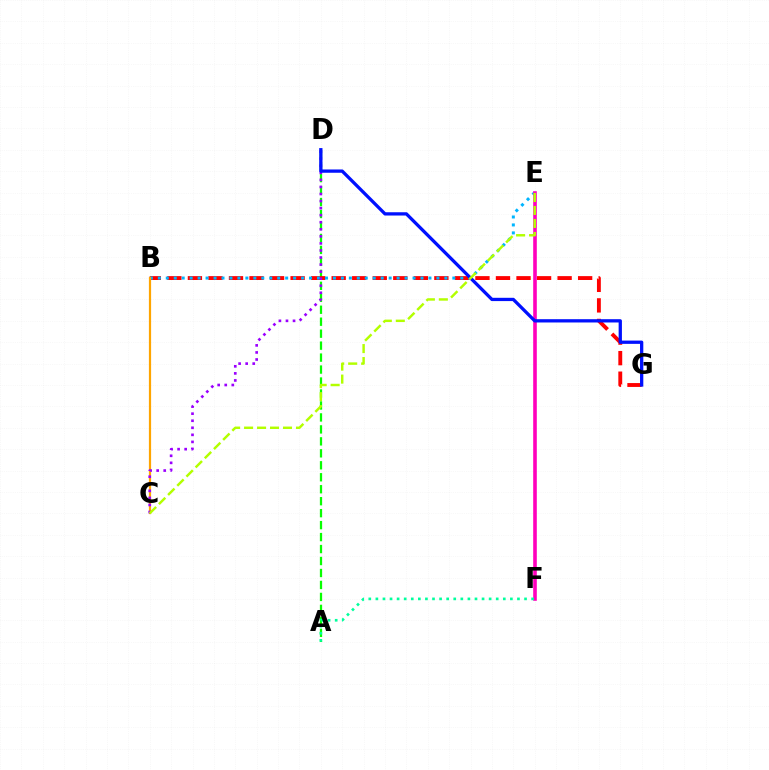{('A', 'D'): [{'color': '#08ff00', 'line_style': 'dashed', 'thickness': 1.63}], ('B', 'G'): [{'color': '#ff0000', 'line_style': 'dashed', 'thickness': 2.79}], ('B', 'E'): [{'color': '#00b5ff', 'line_style': 'dotted', 'thickness': 2.16}], ('B', 'C'): [{'color': '#ffa500', 'line_style': 'solid', 'thickness': 1.59}], ('E', 'F'): [{'color': '#ff00bd', 'line_style': 'solid', 'thickness': 2.6}], ('C', 'D'): [{'color': '#9b00ff', 'line_style': 'dotted', 'thickness': 1.92}], ('D', 'G'): [{'color': '#0010ff', 'line_style': 'solid', 'thickness': 2.36}], ('C', 'E'): [{'color': '#b3ff00', 'line_style': 'dashed', 'thickness': 1.76}], ('A', 'F'): [{'color': '#00ff9d', 'line_style': 'dotted', 'thickness': 1.92}]}